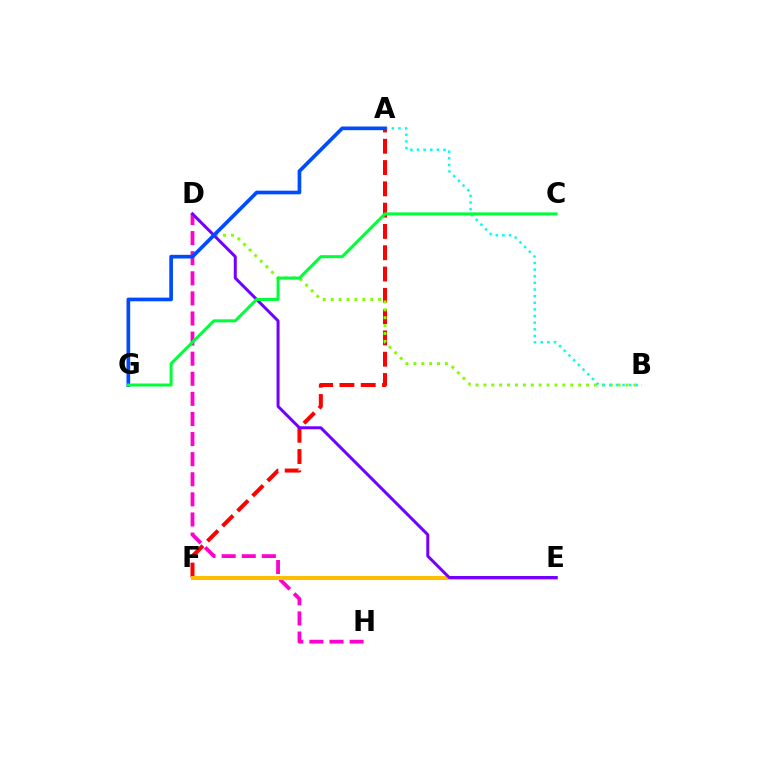{('D', 'H'): [{'color': '#ff00cf', 'line_style': 'dashed', 'thickness': 2.73}], ('A', 'F'): [{'color': '#ff0000', 'line_style': 'dashed', 'thickness': 2.89}], ('B', 'D'): [{'color': '#84ff00', 'line_style': 'dotted', 'thickness': 2.15}], ('A', 'B'): [{'color': '#00fff6', 'line_style': 'dotted', 'thickness': 1.8}], ('E', 'F'): [{'color': '#ffbd00', 'line_style': 'solid', 'thickness': 2.91}], ('D', 'E'): [{'color': '#7200ff', 'line_style': 'solid', 'thickness': 2.15}], ('A', 'G'): [{'color': '#004bff', 'line_style': 'solid', 'thickness': 2.65}], ('C', 'G'): [{'color': '#00ff39', 'line_style': 'solid', 'thickness': 2.17}]}